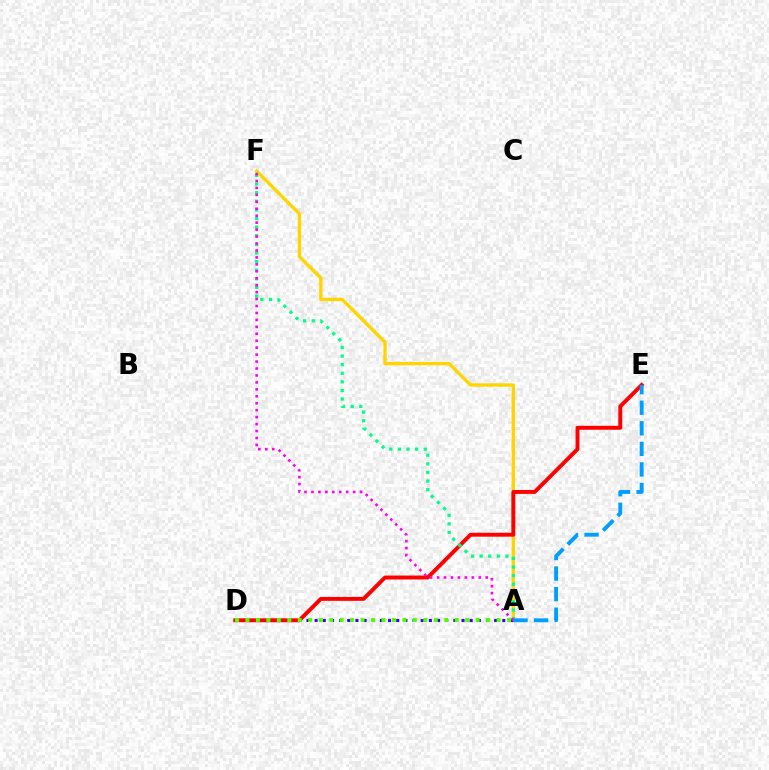{('A', 'F'): [{'color': '#ffd500', 'line_style': 'solid', 'thickness': 2.41}, {'color': '#00ff86', 'line_style': 'dotted', 'thickness': 2.34}, {'color': '#ff00ed', 'line_style': 'dotted', 'thickness': 1.89}], ('A', 'D'): [{'color': '#3700ff', 'line_style': 'dotted', 'thickness': 2.22}, {'color': '#4fff00', 'line_style': 'dotted', 'thickness': 2.84}], ('D', 'E'): [{'color': '#ff0000', 'line_style': 'solid', 'thickness': 2.83}], ('A', 'E'): [{'color': '#009eff', 'line_style': 'dashed', 'thickness': 2.8}]}